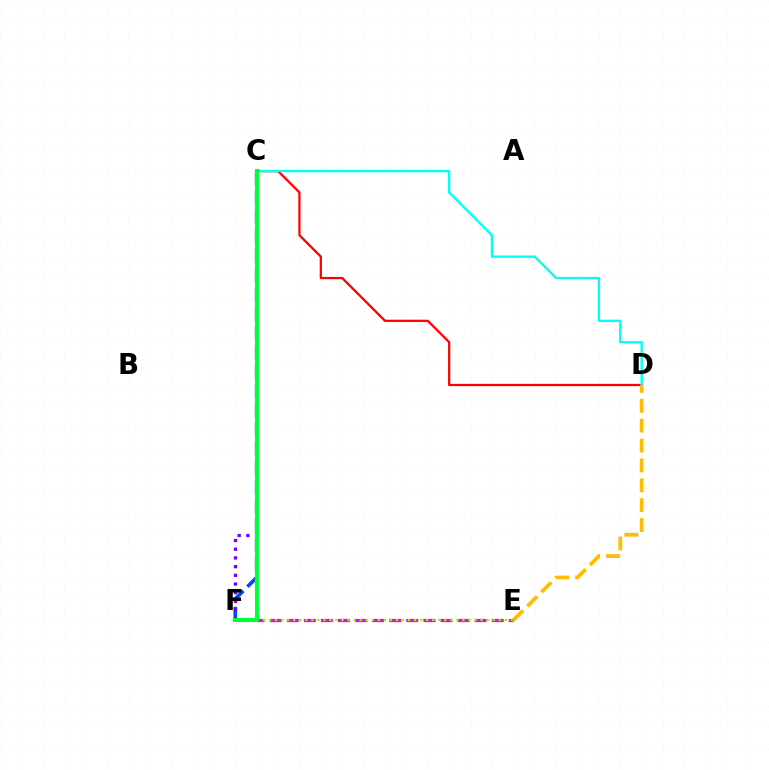{('C', 'D'): [{'color': '#ff0000', 'line_style': 'solid', 'thickness': 1.62}, {'color': '#00fff6', 'line_style': 'solid', 'thickness': 1.68}], ('C', 'F'): [{'color': '#004bff', 'line_style': 'dashed', 'thickness': 2.62}, {'color': '#7200ff', 'line_style': 'dotted', 'thickness': 2.36}, {'color': '#00ff39', 'line_style': 'solid', 'thickness': 2.95}], ('D', 'E'): [{'color': '#ffbd00', 'line_style': 'dashed', 'thickness': 2.7}], ('E', 'F'): [{'color': '#ff00cf', 'line_style': 'dashed', 'thickness': 2.32}, {'color': '#84ff00', 'line_style': 'dotted', 'thickness': 1.64}]}